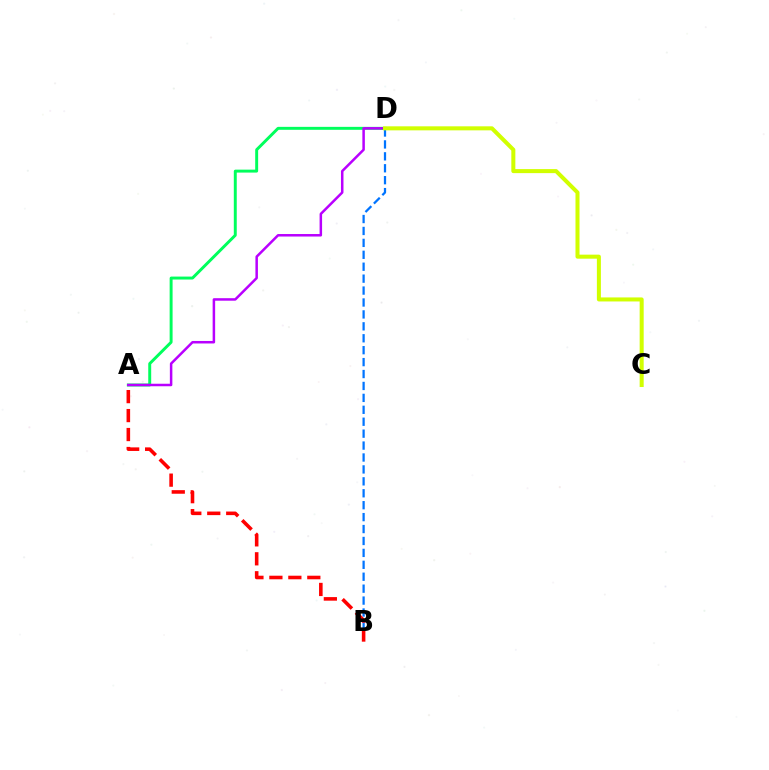{('B', 'D'): [{'color': '#0074ff', 'line_style': 'dashed', 'thickness': 1.62}], ('A', 'D'): [{'color': '#00ff5c', 'line_style': 'solid', 'thickness': 2.12}, {'color': '#b900ff', 'line_style': 'solid', 'thickness': 1.8}], ('A', 'B'): [{'color': '#ff0000', 'line_style': 'dashed', 'thickness': 2.58}], ('C', 'D'): [{'color': '#d1ff00', 'line_style': 'solid', 'thickness': 2.9}]}